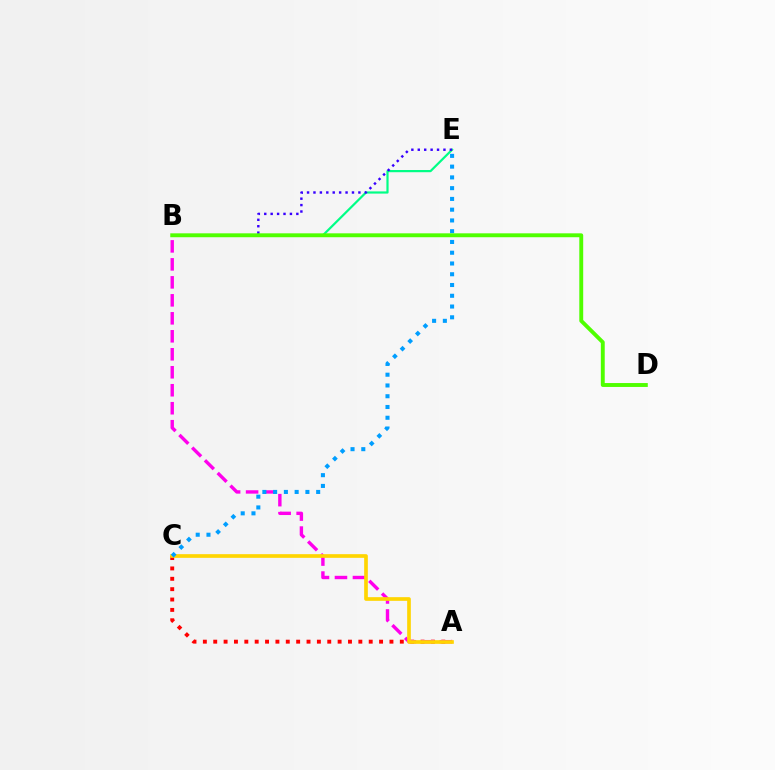{('A', 'C'): [{'color': '#ff0000', 'line_style': 'dotted', 'thickness': 2.82}, {'color': '#ffd500', 'line_style': 'solid', 'thickness': 2.64}], ('A', 'B'): [{'color': '#ff00ed', 'line_style': 'dashed', 'thickness': 2.44}], ('B', 'E'): [{'color': '#00ff86', 'line_style': 'solid', 'thickness': 1.58}, {'color': '#3700ff', 'line_style': 'dotted', 'thickness': 1.74}], ('C', 'E'): [{'color': '#009eff', 'line_style': 'dotted', 'thickness': 2.92}], ('B', 'D'): [{'color': '#4fff00', 'line_style': 'solid', 'thickness': 2.8}]}